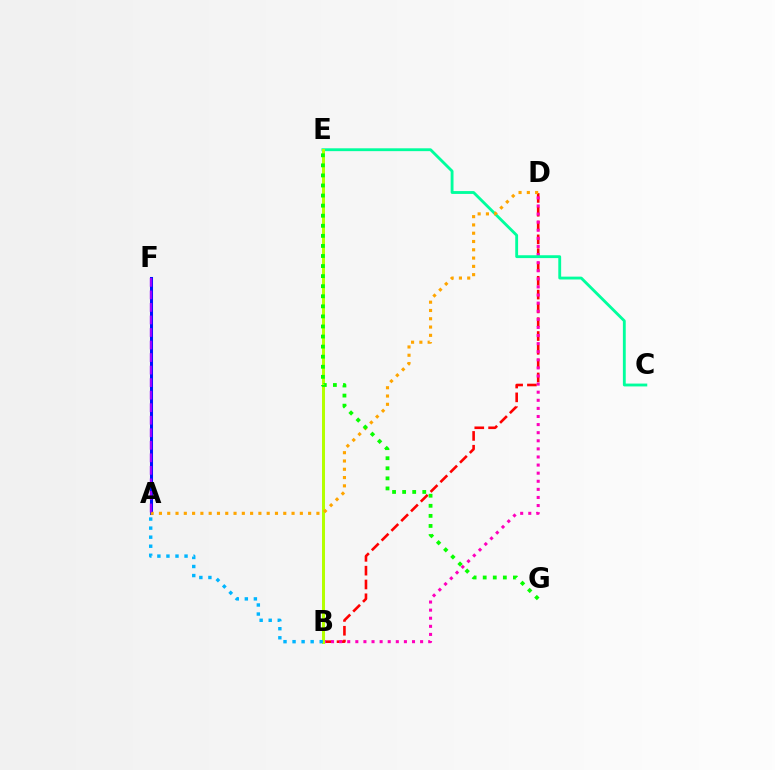{('B', 'D'): [{'color': '#ff0000', 'line_style': 'dashed', 'thickness': 1.88}, {'color': '#ff00bd', 'line_style': 'dotted', 'thickness': 2.2}], ('A', 'F'): [{'color': '#0010ff', 'line_style': 'solid', 'thickness': 2.19}, {'color': '#9b00ff', 'line_style': 'dashed', 'thickness': 1.7}], ('C', 'E'): [{'color': '#00ff9d', 'line_style': 'solid', 'thickness': 2.05}], ('B', 'E'): [{'color': '#b3ff00', 'line_style': 'solid', 'thickness': 2.17}], ('A', 'D'): [{'color': '#ffa500', 'line_style': 'dotted', 'thickness': 2.25}], ('A', 'B'): [{'color': '#00b5ff', 'line_style': 'dotted', 'thickness': 2.46}], ('E', 'G'): [{'color': '#08ff00', 'line_style': 'dotted', 'thickness': 2.74}]}